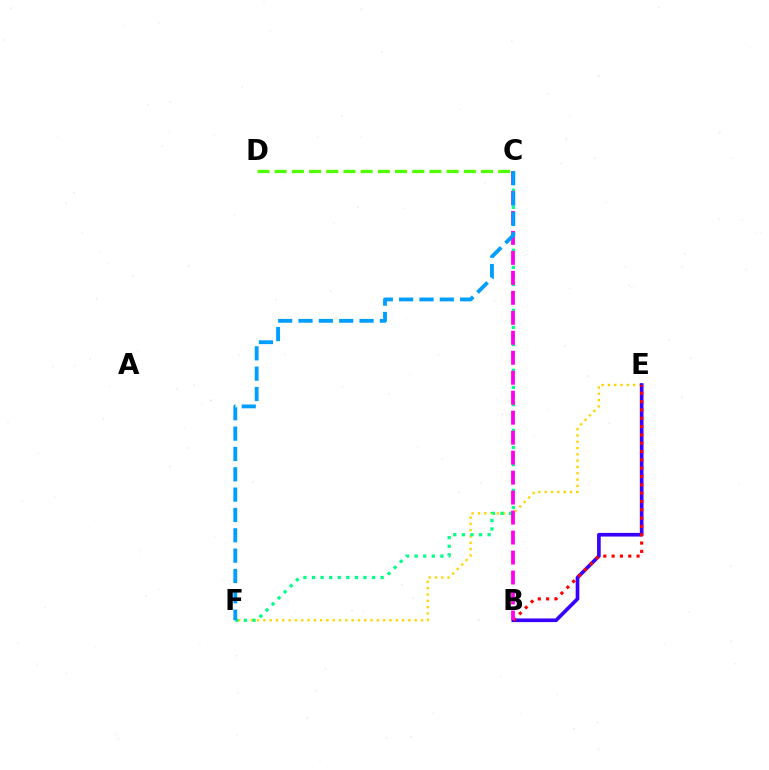{('C', 'D'): [{'color': '#4fff00', 'line_style': 'dashed', 'thickness': 2.34}], ('E', 'F'): [{'color': '#ffd500', 'line_style': 'dotted', 'thickness': 1.71}], ('C', 'F'): [{'color': '#00ff86', 'line_style': 'dotted', 'thickness': 2.33}, {'color': '#009eff', 'line_style': 'dashed', 'thickness': 2.76}], ('B', 'E'): [{'color': '#3700ff', 'line_style': 'solid', 'thickness': 2.63}, {'color': '#ff0000', 'line_style': 'dotted', 'thickness': 2.26}], ('B', 'C'): [{'color': '#ff00ed', 'line_style': 'dashed', 'thickness': 2.71}]}